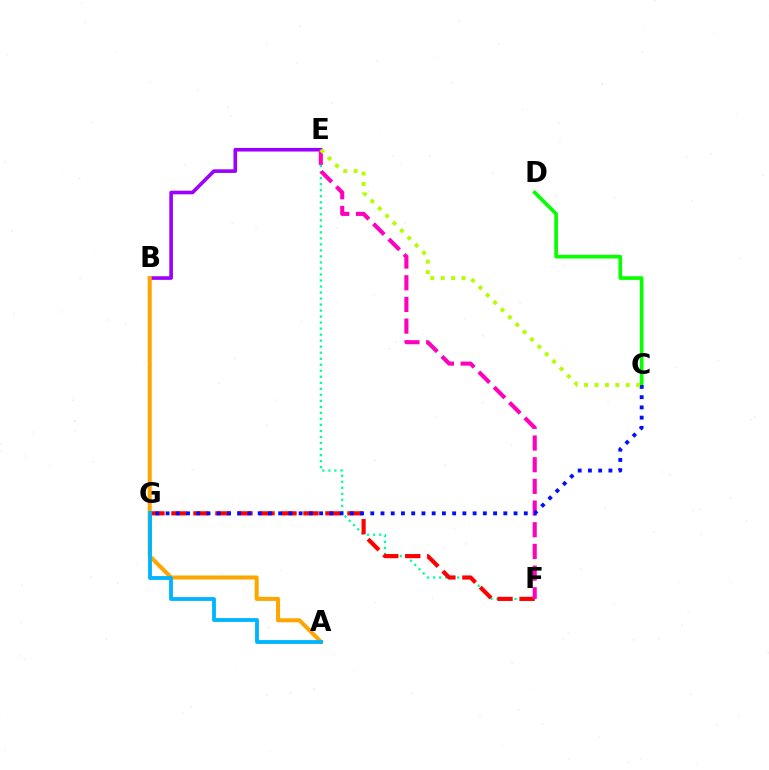{('B', 'E'): [{'color': '#9b00ff', 'line_style': 'solid', 'thickness': 2.6}], ('A', 'B'): [{'color': '#ffa500', 'line_style': 'solid', 'thickness': 2.9}], ('E', 'F'): [{'color': '#00ff9d', 'line_style': 'dotted', 'thickness': 1.64}, {'color': '#ff00bd', 'line_style': 'dashed', 'thickness': 2.95}], ('F', 'G'): [{'color': '#ff0000', 'line_style': 'dashed', 'thickness': 2.99}], ('A', 'G'): [{'color': '#00b5ff', 'line_style': 'solid', 'thickness': 2.76}], ('C', 'D'): [{'color': '#08ff00', 'line_style': 'solid', 'thickness': 2.64}], ('C', 'G'): [{'color': '#0010ff', 'line_style': 'dotted', 'thickness': 2.78}], ('C', 'E'): [{'color': '#b3ff00', 'line_style': 'dotted', 'thickness': 2.83}]}